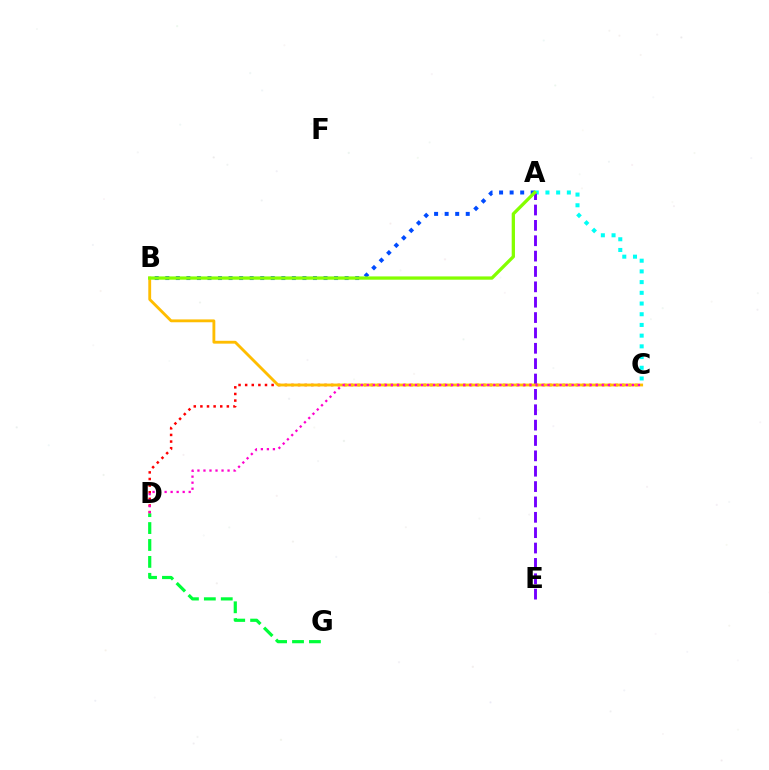{('C', 'D'): [{'color': '#ff0000', 'line_style': 'dotted', 'thickness': 1.8}, {'color': '#ff00cf', 'line_style': 'dotted', 'thickness': 1.64}], ('A', 'C'): [{'color': '#00fff6', 'line_style': 'dotted', 'thickness': 2.91}], ('D', 'G'): [{'color': '#00ff39', 'line_style': 'dashed', 'thickness': 2.3}], ('A', 'E'): [{'color': '#7200ff', 'line_style': 'dashed', 'thickness': 2.09}], ('A', 'B'): [{'color': '#004bff', 'line_style': 'dotted', 'thickness': 2.87}, {'color': '#84ff00', 'line_style': 'solid', 'thickness': 2.37}], ('B', 'C'): [{'color': '#ffbd00', 'line_style': 'solid', 'thickness': 2.05}]}